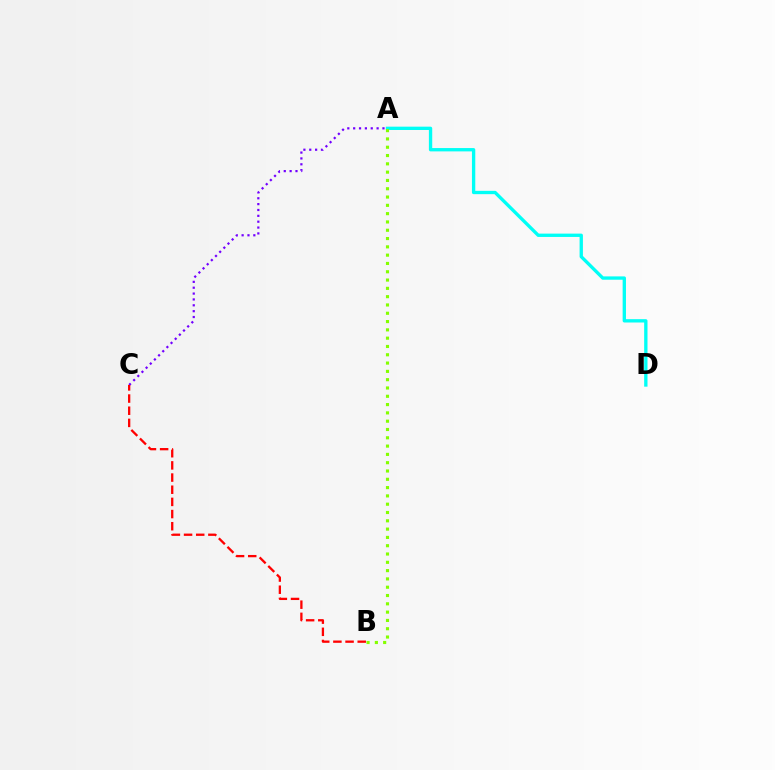{('A', 'C'): [{'color': '#7200ff', 'line_style': 'dotted', 'thickness': 1.59}], ('B', 'C'): [{'color': '#ff0000', 'line_style': 'dashed', 'thickness': 1.65}], ('A', 'D'): [{'color': '#00fff6', 'line_style': 'solid', 'thickness': 2.4}], ('A', 'B'): [{'color': '#84ff00', 'line_style': 'dotted', 'thickness': 2.26}]}